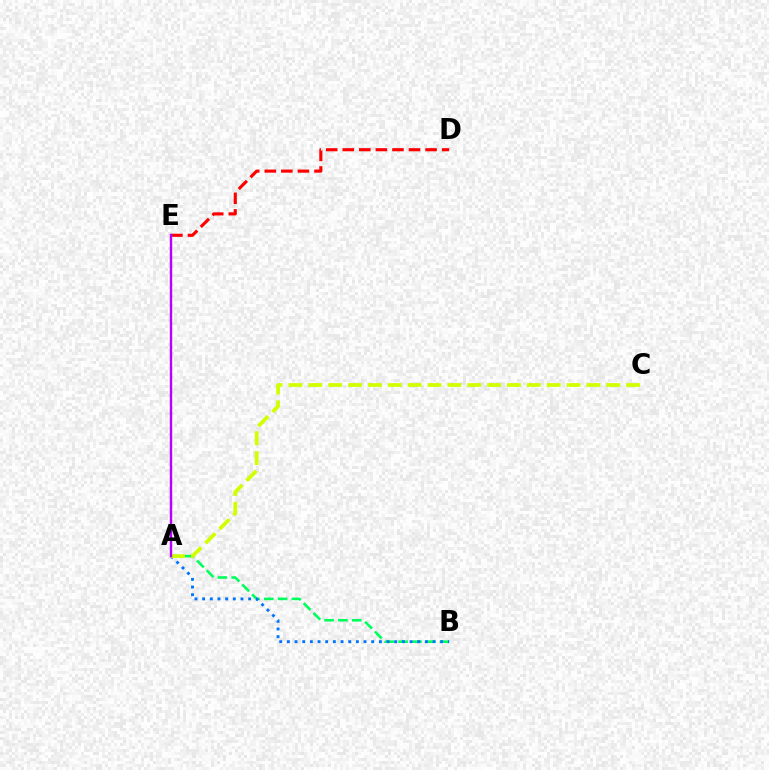{('D', 'E'): [{'color': '#ff0000', 'line_style': 'dashed', 'thickness': 2.25}], ('A', 'B'): [{'color': '#00ff5c', 'line_style': 'dashed', 'thickness': 1.88}, {'color': '#0074ff', 'line_style': 'dotted', 'thickness': 2.08}], ('A', 'C'): [{'color': '#d1ff00', 'line_style': 'dashed', 'thickness': 2.7}], ('A', 'E'): [{'color': '#b900ff', 'line_style': 'solid', 'thickness': 1.74}]}